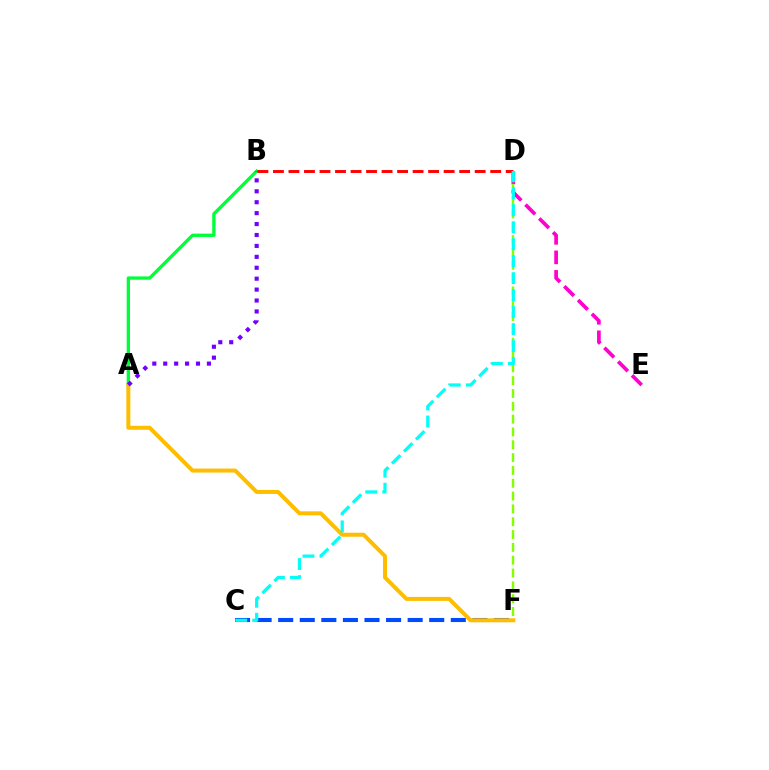{('D', 'E'): [{'color': '#ff00cf', 'line_style': 'dashed', 'thickness': 2.65}], ('A', 'B'): [{'color': '#00ff39', 'line_style': 'solid', 'thickness': 2.38}, {'color': '#7200ff', 'line_style': 'dotted', 'thickness': 2.97}], ('B', 'D'): [{'color': '#ff0000', 'line_style': 'dashed', 'thickness': 2.11}], ('D', 'F'): [{'color': '#84ff00', 'line_style': 'dashed', 'thickness': 1.74}], ('C', 'F'): [{'color': '#004bff', 'line_style': 'dashed', 'thickness': 2.93}], ('A', 'F'): [{'color': '#ffbd00', 'line_style': 'solid', 'thickness': 2.87}], ('C', 'D'): [{'color': '#00fff6', 'line_style': 'dashed', 'thickness': 2.31}]}